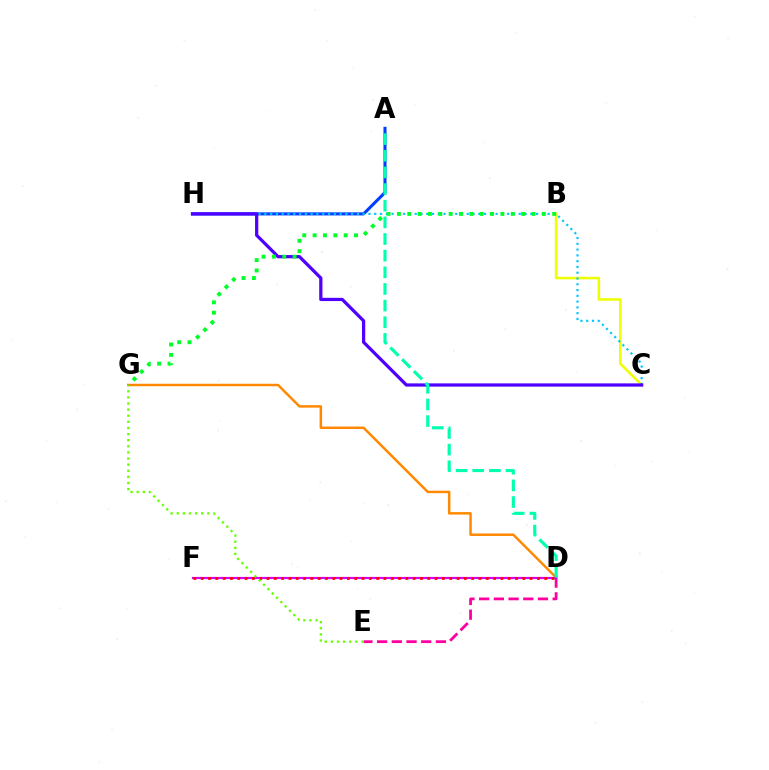{('D', 'G'): [{'color': '#ff8800', 'line_style': 'solid', 'thickness': 1.78}], ('B', 'C'): [{'color': '#eeff00', 'line_style': 'solid', 'thickness': 1.85}], ('D', 'E'): [{'color': '#ff00a0', 'line_style': 'dashed', 'thickness': 2.0}], ('A', 'H'): [{'color': '#003fff', 'line_style': 'solid', 'thickness': 2.21}], ('C', 'H'): [{'color': '#00c7ff', 'line_style': 'dotted', 'thickness': 1.57}, {'color': '#4f00ff', 'line_style': 'solid', 'thickness': 2.33}], ('D', 'F'): [{'color': '#d600ff', 'line_style': 'solid', 'thickness': 1.57}, {'color': '#ff0000', 'line_style': 'dotted', 'thickness': 1.99}], ('E', 'G'): [{'color': '#66ff00', 'line_style': 'dotted', 'thickness': 1.66}], ('A', 'D'): [{'color': '#00ffaf', 'line_style': 'dashed', 'thickness': 2.26}], ('B', 'G'): [{'color': '#00ff27', 'line_style': 'dotted', 'thickness': 2.81}]}